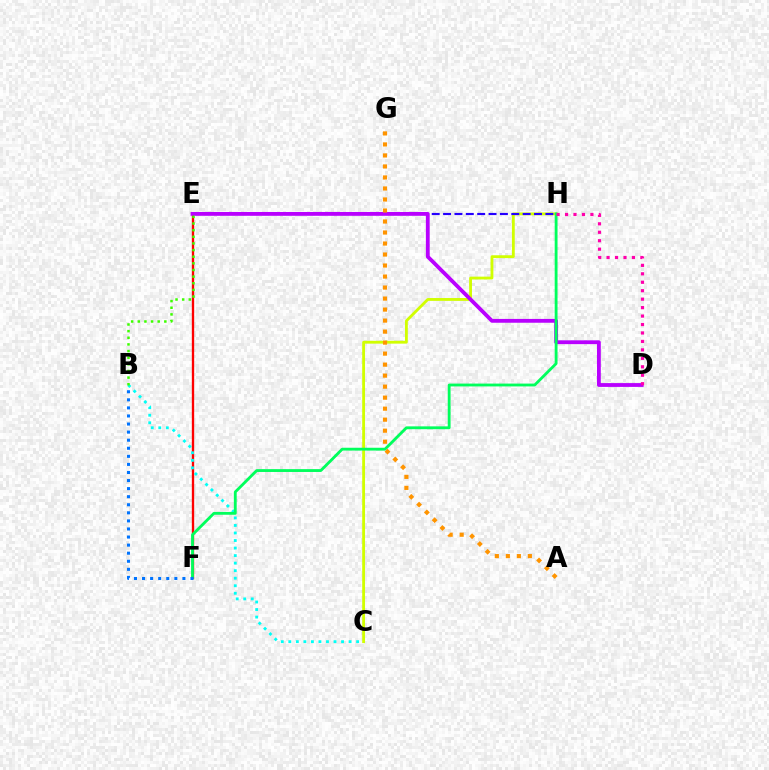{('C', 'H'): [{'color': '#d1ff00', 'line_style': 'solid', 'thickness': 2.03}], ('E', 'F'): [{'color': '#ff0000', 'line_style': 'solid', 'thickness': 1.68}], ('E', 'H'): [{'color': '#2500ff', 'line_style': 'dashed', 'thickness': 1.54}], ('B', 'C'): [{'color': '#00fff6', 'line_style': 'dotted', 'thickness': 2.05}], ('D', 'E'): [{'color': '#b900ff', 'line_style': 'solid', 'thickness': 2.75}], ('F', 'H'): [{'color': '#00ff5c', 'line_style': 'solid', 'thickness': 2.04}], ('B', 'E'): [{'color': '#3dff00', 'line_style': 'dotted', 'thickness': 1.8}], ('B', 'F'): [{'color': '#0074ff', 'line_style': 'dotted', 'thickness': 2.19}], ('D', 'H'): [{'color': '#ff00ac', 'line_style': 'dotted', 'thickness': 2.3}], ('A', 'G'): [{'color': '#ff9400', 'line_style': 'dotted', 'thickness': 2.99}]}